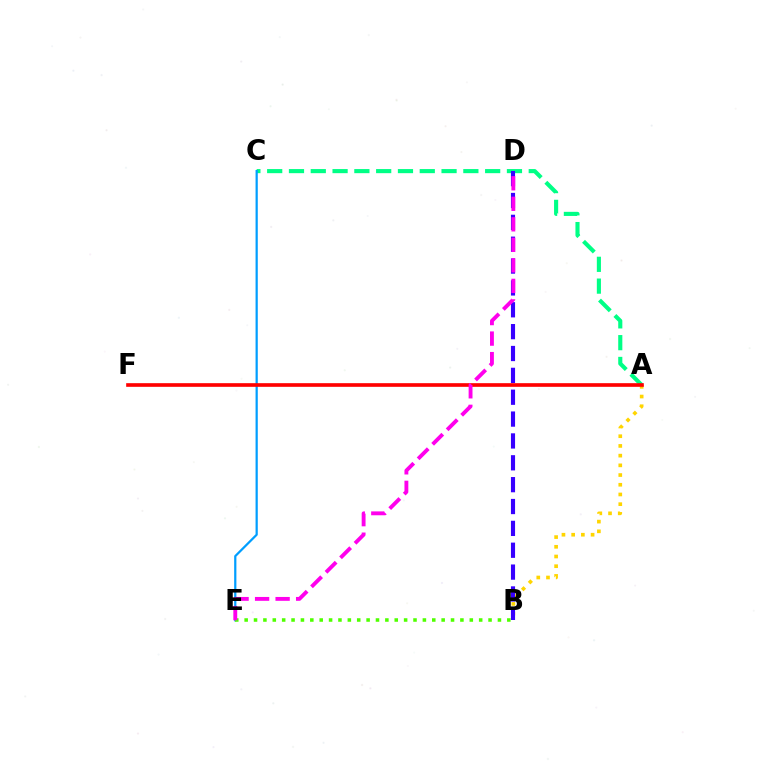{('A', 'C'): [{'color': '#00ff86', 'line_style': 'dashed', 'thickness': 2.96}], ('C', 'E'): [{'color': '#009eff', 'line_style': 'solid', 'thickness': 1.61}], ('A', 'B'): [{'color': '#ffd500', 'line_style': 'dotted', 'thickness': 2.64}], ('B', 'D'): [{'color': '#3700ff', 'line_style': 'dashed', 'thickness': 2.97}], ('B', 'E'): [{'color': '#4fff00', 'line_style': 'dotted', 'thickness': 2.55}], ('A', 'F'): [{'color': '#ff0000', 'line_style': 'solid', 'thickness': 2.63}], ('D', 'E'): [{'color': '#ff00ed', 'line_style': 'dashed', 'thickness': 2.79}]}